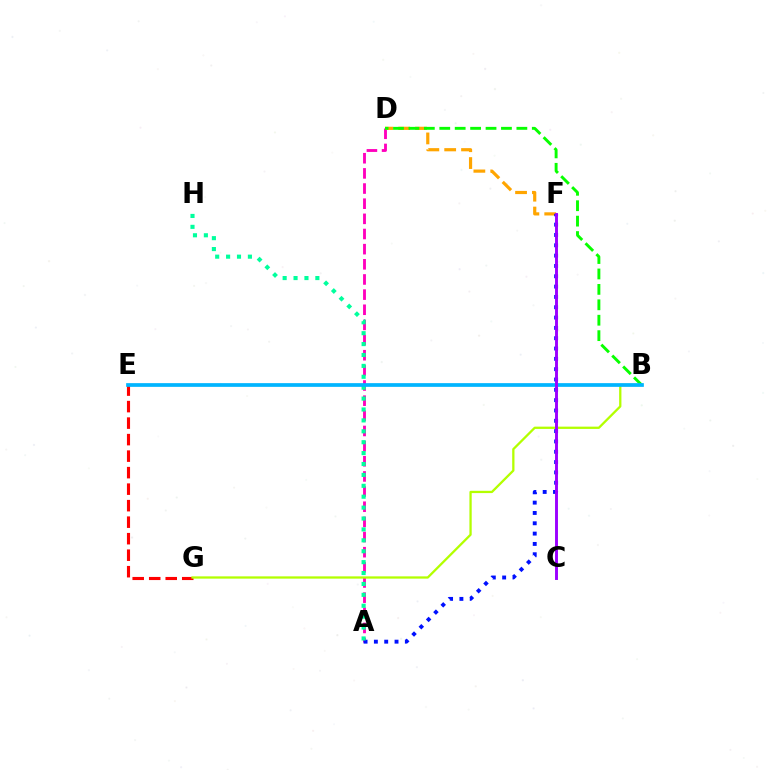{('A', 'D'): [{'color': '#ff00bd', 'line_style': 'dashed', 'thickness': 2.06}], ('D', 'F'): [{'color': '#ffa500', 'line_style': 'dashed', 'thickness': 2.29}], ('B', 'D'): [{'color': '#08ff00', 'line_style': 'dashed', 'thickness': 2.1}], ('E', 'G'): [{'color': '#ff0000', 'line_style': 'dashed', 'thickness': 2.24}], ('A', 'F'): [{'color': '#0010ff', 'line_style': 'dotted', 'thickness': 2.8}], ('B', 'G'): [{'color': '#b3ff00', 'line_style': 'solid', 'thickness': 1.65}], ('A', 'H'): [{'color': '#00ff9d', 'line_style': 'dotted', 'thickness': 2.96}], ('B', 'E'): [{'color': '#00b5ff', 'line_style': 'solid', 'thickness': 2.67}], ('C', 'F'): [{'color': '#9b00ff', 'line_style': 'solid', 'thickness': 2.1}]}